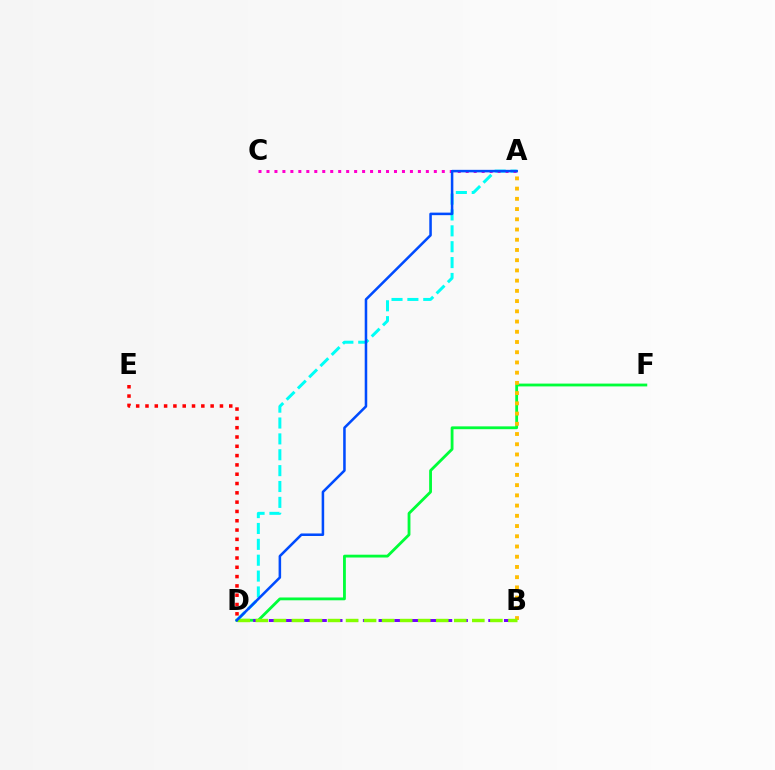{('D', 'F'): [{'color': '#00ff39', 'line_style': 'solid', 'thickness': 2.03}], ('B', 'D'): [{'color': '#7200ff', 'line_style': 'dashed', 'thickness': 2.13}, {'color': '#84ff00', 'line_style': 'dashed', 'thickness': 2.45}], ('A', 'D'): [{'color': '#00fff6', 'line_style': 'dashed', 'thickness': 2.16}, {'color': '#004bff', 'line_style': 'solid', 'thickness': 1.83}], ('A', 'C'): [{'color': '#ff00cf', 'line_style': 'dotted', 'thickness': 2.17}], ('A', 'B'): [{'color': '#ffbd00', 'line_style': 'dotted', 'thickness': 2.78}], ('D', 'E'): [{'color': '#ff0000', 'line_style': 'dotted', 'thickness': 2.53}]}